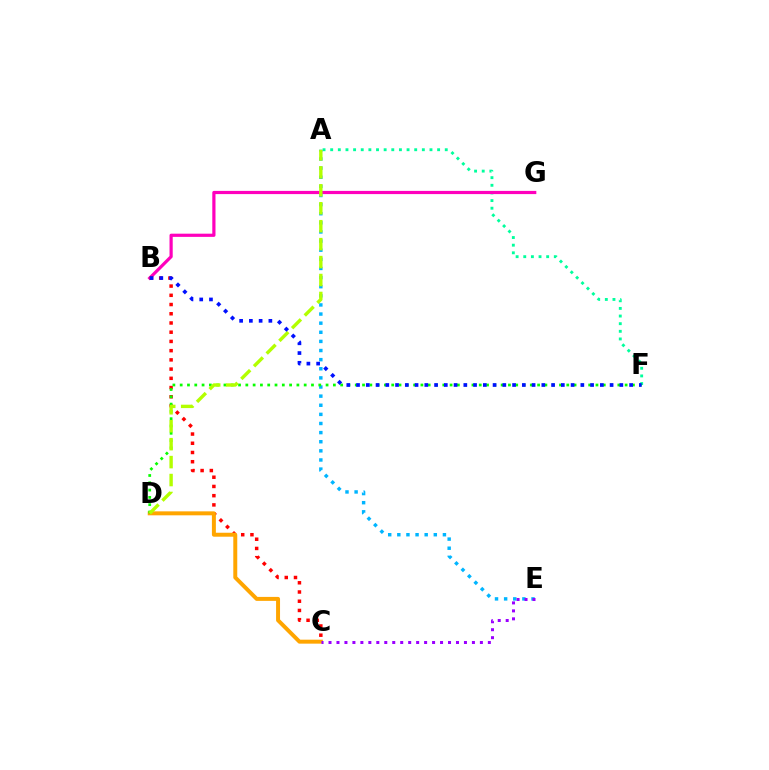{('A', 'F'): [{'color': '#00ff9d', 'line_style': 'dotted', 'thickness': 2.08}], ('B', 'G'): [{'color': '#ff00bd', 'line_style': 'solid', 'thickness': 2.3}], ('B', 'C'): [{'color': '#ff0000', 'line_style': 'dotted', 'thickness': 2.51}], ('A', 'E'): [{'color': '#00b5ff', 'line_style': 'dotted', 'thickness': 2.48}], ('C', 'D'): [{'color': '#ffa500', 'line_style': 'solid', 'thickness': 2.85}], ('D', 'F'): [{'color': '#08ff00', 'line_style': 'dotted', 'thickness': 1.98}], ('C', 'E'): [{'color': '#9b00ff', 'line_style': 'dotted', 'thickness': 2.16}], ('A', 'D'): [{'color': '#b3ff00', 'line_style': 'dashed', 'thickness': 2.44}], ('B', 'F'): [{'color': '#0010ff', 'line_style': 'dotted', 'thickness': 2.65}]}